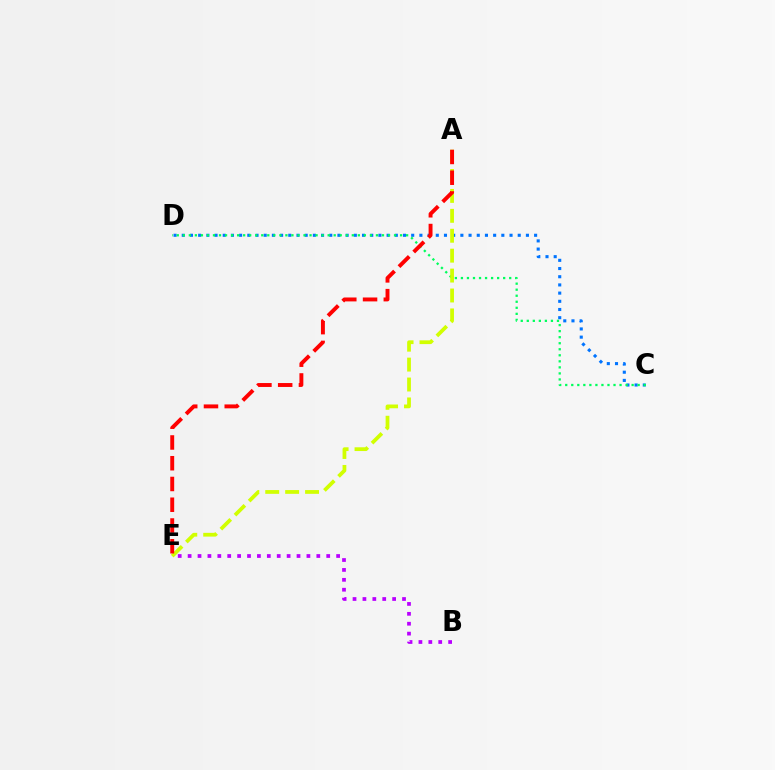{('C', 'D'): [{'color': '#0074ff', 'line_style': 'dotted', 'thickness': 2.23}, {'color': '#00ff5c', 'line_style': 'dotted', 'thickness': 1.64}], ('B', 'E'): [{'color': '#b900ff', 'line_style': 'dotted', 'thickness': 2.69}], ('A', 'E'): [{'color': '#d1ff00', 'line_style': 'dashed', 'thickness': 2.71}, {'color': '#ff0000', 'line_style': 'dashed', 'thickness': 2.82}]}